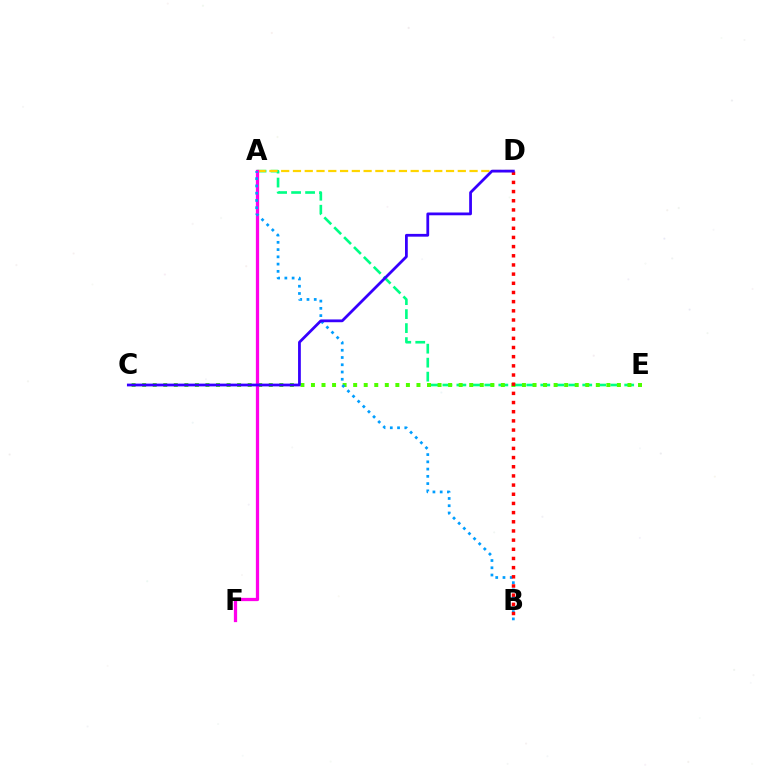{('A', 'E'): [{'color': '#00ff86', 'line_style': 'dashed', 'thickness': 1.9}], ('C', 'E'): [{'color': '#4fff00', 'line_style': 'dotted', 'thickness': 2.87}], ('A', 'D'): [{'color': '#ffd500', 'line_style': 'dashed', 'thickness': 1.6}], ('A', 'F'): [{'color': '#ff00ed', 'line_style': 'solid', 'thickness': 2.35}], ('A', 'B'): [{'color': '#009eff', 'line_style': 'dotted', 'thickness': 1.97}], ('B', 'D'): [{'color': '#ff0000', 'line_style': 'dotted', 'thickness': 2.49}], ('C', 'D'): [{'color': '#3700ff', 'line_style': 'solid', 'thickness': 2.0}]}